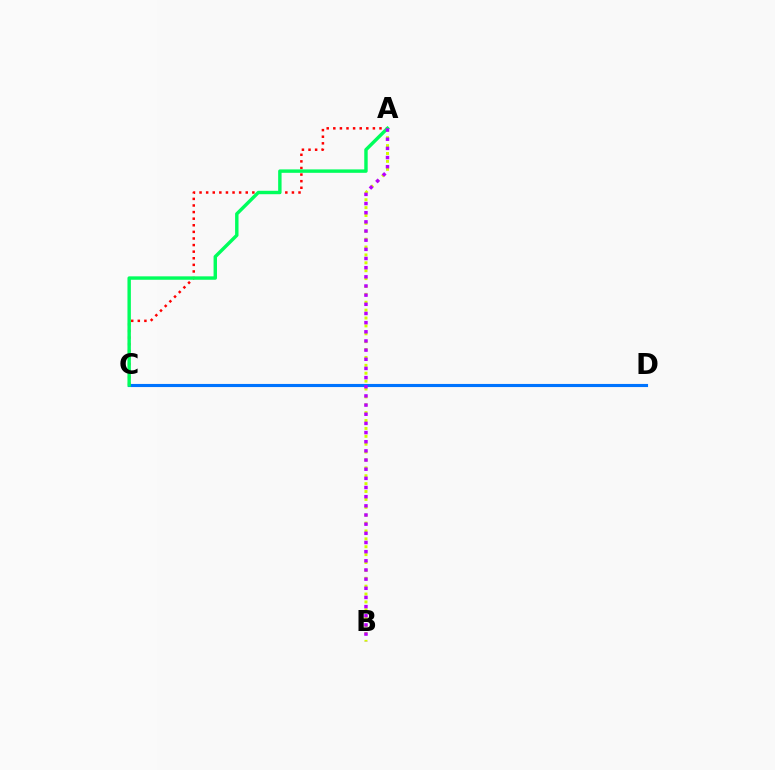{('A', 'C'): [{'color': '#ff0000', 'line_style': 'dotted', 'thickness': 1.79}, {'color': '#00ff5c', 'line_style': 'solid', 'thickness': 2.46}], ('C', 'D'): [{'color': '#0074ff', 'line_style': 'solid', 'thickness': 2.24}], ('A', 'B'): [{'color': '#d1ff00', 'line_style': 'dotted', 'thickness': 2.14}, {'color': '#b900ff', 'line_style': 'dotted', 'thickness': 2.49}]}